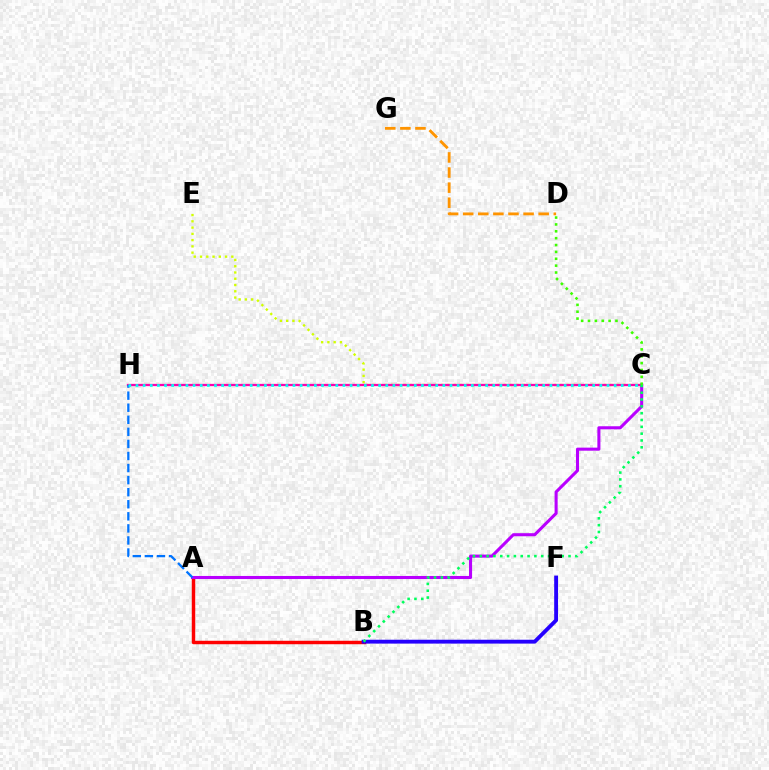{('A', 'B'): [{'color': '#ff0000', 'line_style': 'solid', 'thickness': 2.49}], ('C', 'E'): [{'color': '#d1ff00', 'line_style': 'dotted', 'thickness': 1.7}], ('C', 'H'): [{'color': '#ff00ac', 'line_style': 'solid', 'thickness': 1.64}, {'color': '#00fff6', 'line_style': 'dotted', 'thickness': 1.94}], ('A', 'C'): [{'color': '#b900ff', 'line_style': 'solid', 'thickness': 2.2}], ('B', 'F'): [{'color': '#2500ff', 'line_style': 'solid', 'thickness': 2.78}], ('C', 'D'): [{'color': '#3dff00', 'line_style': 'dotted', 'thickness': 1.87}], ('A', 'H'): [{'color': '#0074ff', 'line_style': 'dashed', 'thickness': 1.64}], ('B', 'C'): [{'color': '#00ff5c', 'line_style': 'dotted', 'thickness': 1.85}], ('D', 'G'): [{'color': '#ff9400', 'line_style': 'dashed', 'thickness': 2.05}]}